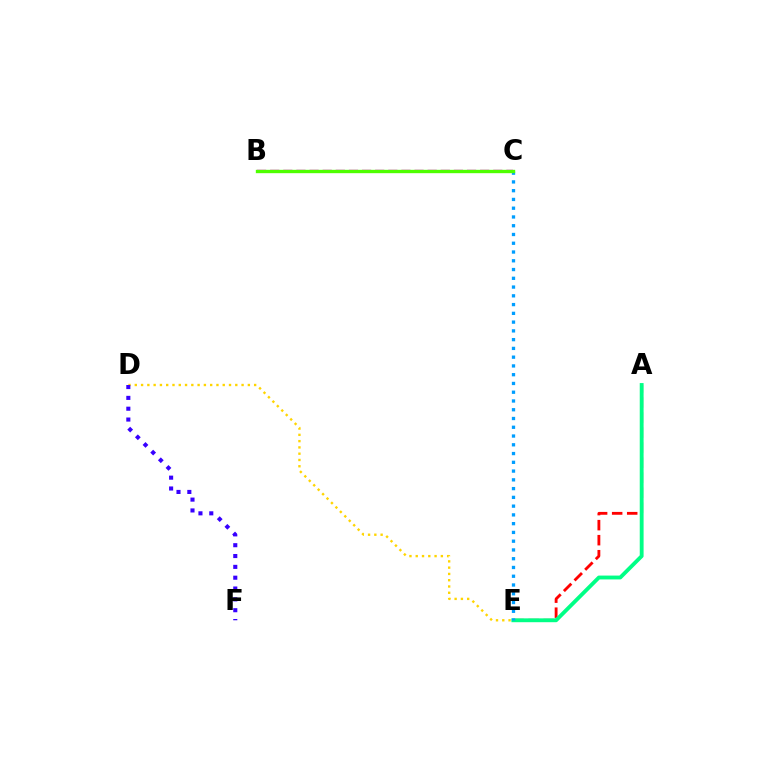{('A', 'E'): [{'color': '#ff0000', 'line_style': 'dashed', 'thickness': 2.04}, {'color': '#00ff86', 'line_style': 'solid', 'thickness': 2.77}], ('D', 'E'): [{'color': '#ffd500', 'line_style': 'dotted', 'thickness': 1.71}], ('B', 'C'): [{'color': '#ff00ed', 'line_style': 'dashed', 'thickness': 1.78}, {'color': '#4fff00', 'line_style': 'solid', 'thickness': 2.41}], ('C', 'E'): [{'color': '#009eff', 'line_style': 'dotted', 'thickness': 2.38}], ('D', 'F'): [{'color': '#3700ff', 'line_style': 'dotted', 'thickness': 2.94}]}